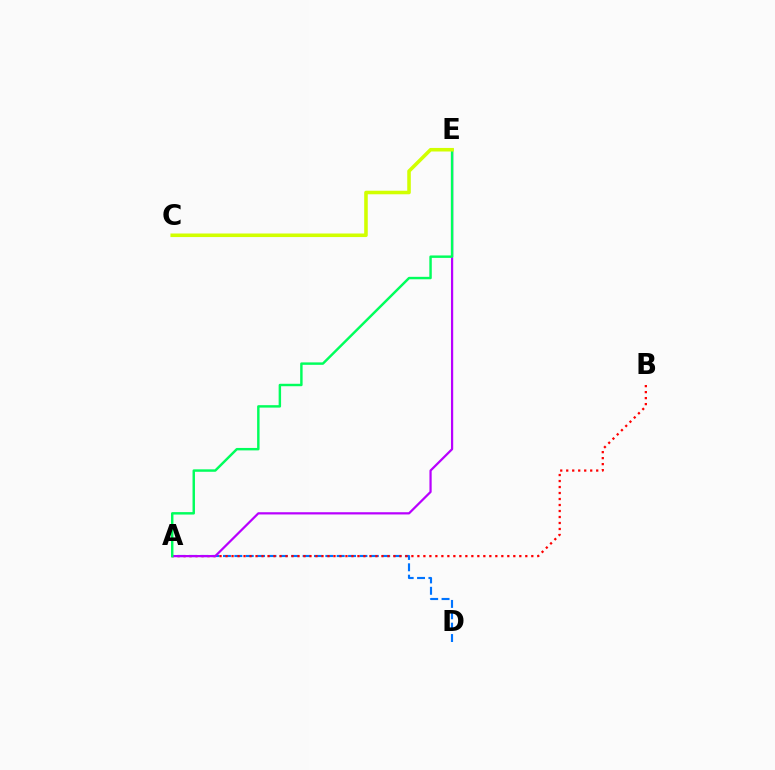{('A', 'D'): [{'color': '#0074ff', 'line_style': 'dashed', 'thickness': 1.54}], ('A', 'B'): [{'color': '#ff0000', 'line_style': 'dotted', 'thickness': 1.63}], ('A', 'E'): [{'color': '#b900ff', 'line_style': 'solid', 'thickness': 1.6}, {'color': '#00ff5c', 'line_style': 'solid', 'thickness': 1.76}], ('C', 'E'): [{'color': '#d1ff00', 'line_style': 'solid', 'thickness': 2.57}]}